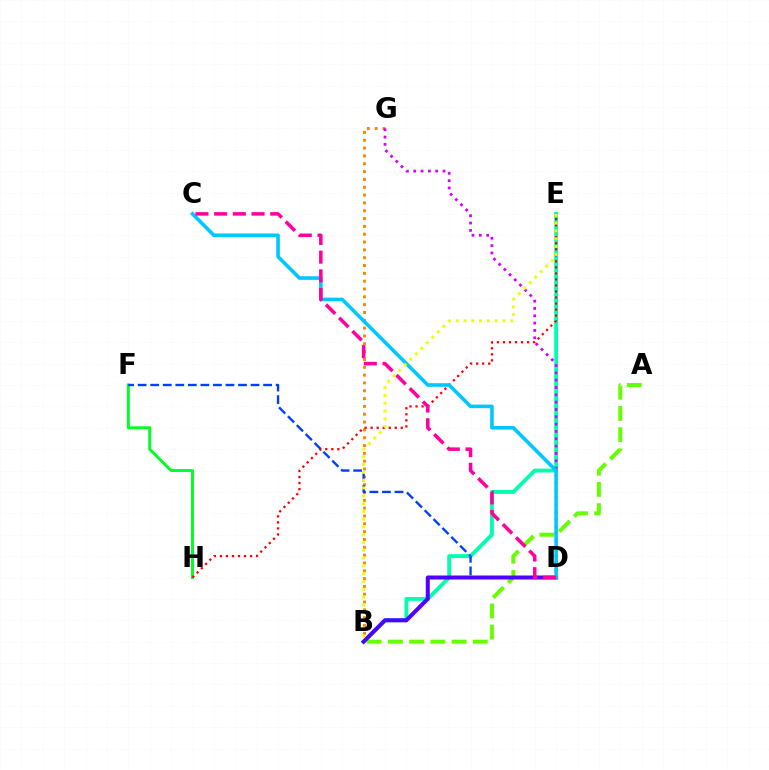{('F', 'H'): [{'color': '#00ff27', 'line_style': 'solid', 'thickness': 2.14}], ('A', 'B'): [{'color': '#66ff00', 'line_style': 'dashed', 'thickness': 2.88}], ('B', 'G'): [{'color': '#ff8800', 'line_style': 'dotted', 'thickness': 2.13}], ('B', 'E'): [{'color': '#00ffaf', 'line_style': 'solid', 'thickness': 2.77}, {'color': '#eeff00', 'line_style': 'dotted', 'thickness': 2.12}], ('D', 'F'): [{'color': '#003fff', 'line_style': 'dashed', 'thickness': 1.7}], ('D', 'G'): [{'color': '#d600ff', 'line_style': 'dotted', 'thickness': 1.99}], ('B', 'D'): [{'color': '#4f00ff', 'line_style': 'solid', 'thickness': 2.89}], ('E', 'H'): [{'color': '#ff0000', 'line_style': 'dotted', 'thickness': 1.64}], ('C', 'D'): [{'color': '#00c7ff', 'line_style': 'solid', 'thickness': 2.6}, {'color': '#ff00a0', 'line_style': 'dashed', 'thickness': 2.54}]}